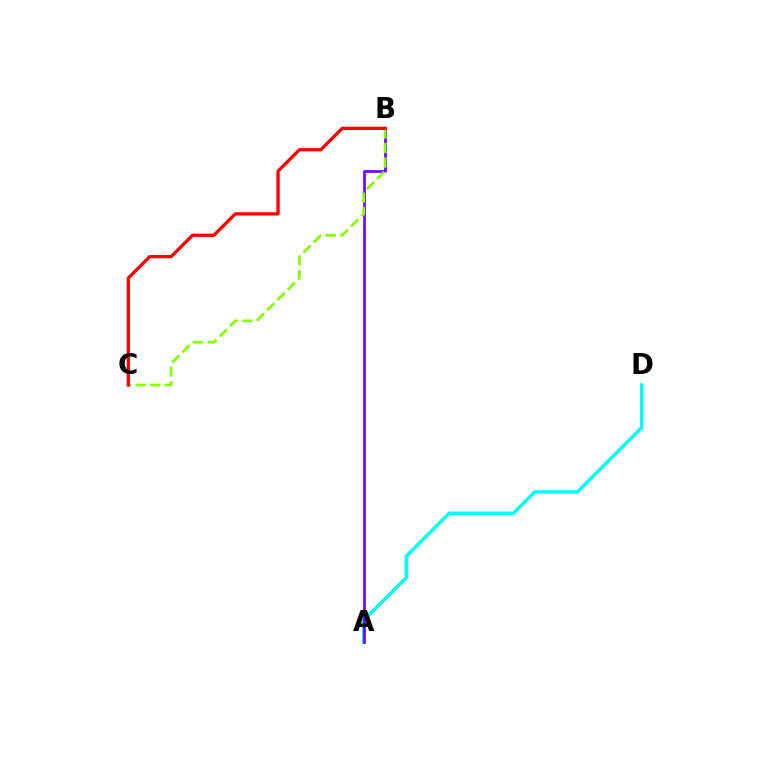{('A', 'D'): [{'color': '#00fff6', 'line_style': 'solid', 'thickness': 2.5}], ('A', 'B'): [{'color': '#7200ff', 'line_style': 'solid', 'thickness': 1.94}], ('B', 'C'): [{'color': '#84ff00', 'line_style': 'dashed', 'thickness': 1.98}, {'color': '#ff0000', 'line_style': 'solid', 'thickness': 2.35}]}